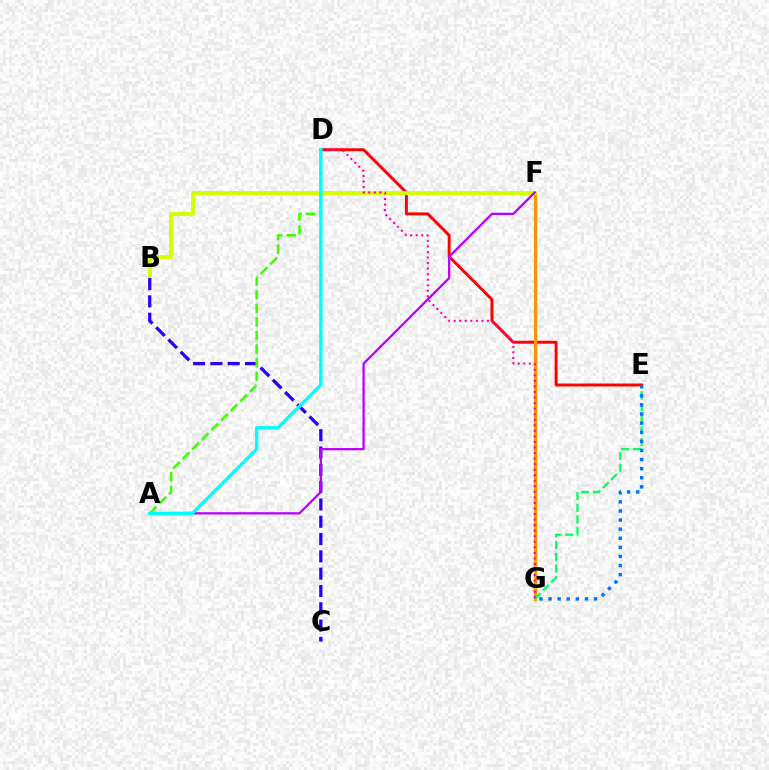{('D', 'E'): [{'color': '#ff0000', 'line_style': 'solid', 'thickness': 2.11}], ('F', 'G'): [{'color': '#ff9400', 'line_style': 'solid', 'thickness': 2.32}], ('B', 'F'): [{'color': '#d1ff00', 'line_style': 'solid', 'thickness': 2.8}], ('E', 'G'): [{'color': '#00ff5c', 'line_style': 'dashed', 'thickness': 1.59}, {'color': '#0074ff', 'line_style': 'dotted', 'thickness': 2.47}], ('B', 'C'): [{'color': '#2500ff', 'line_style': 'dashed', 'thickness': 2.35}], ('A', 'F'): [{'color': '#b900ff', 'line_style': 'solid', 'thickness': 1.63}], ('A', 'D'): [{'color': '#3dff00', 'line_style': 'dashed', 'thickness': 1.85}, {'color': '#00fff6', 'line_style': 'solid', 'thickness': 2.42}], ('D', 'G'): [{'color': '#ff00ac', 'line_style': 'dotted', 'thickness': 1.51}]}